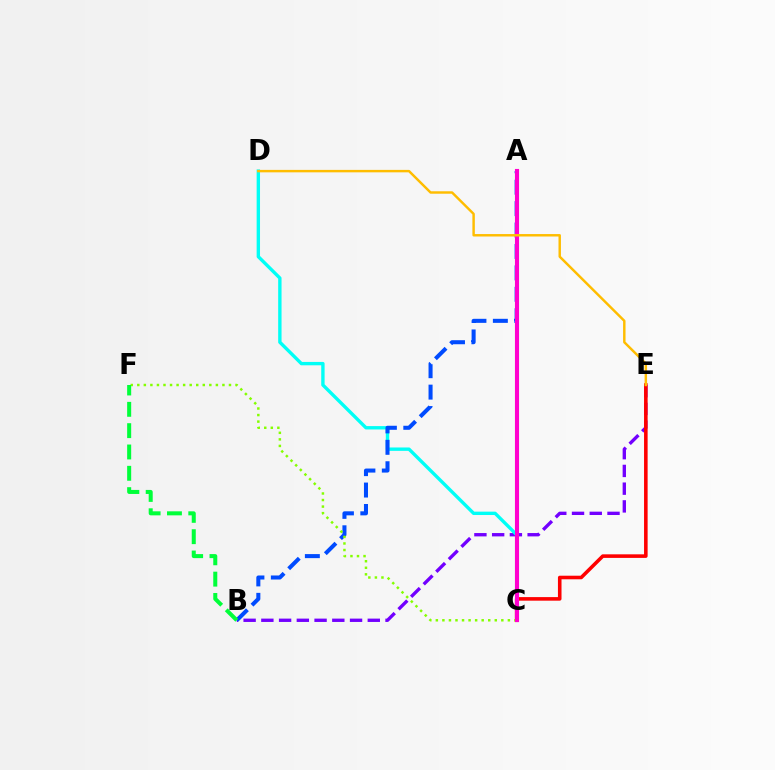{('B', 'E'): [{'color': '#7200ff', 'line_style': 'dashed', 'thickness': 2.41}], ('C', 'D'): [{'color': '#00fff6', 'line_style': 'solid', 'thickness': 2.43}], ('A', 'B'): [{'color': '#004bff', 'line_style': 'dashed', 'thickness': 2.91}], ('C', 'E'): [{'color': '#ff0000', 'line_style': 'solid', 'thickness': 2.58}], ('C', 'F'): [{'color': '#84ff00', 'line_style': 'dotted', 'thickness': 1.78}], ('B', 'F'): [{'color': '#00ff39', 'line_style': 'dashed', 'thickness': 2.9}], ('A', 'C'): [{'color': '#ff00cf', 'line_style': 'solid', 'thickness': 2.96}], ('D', 'E'): [{'color': '#ffbd00', 'line_style': 'solid', 'thickness': 1.76}]}